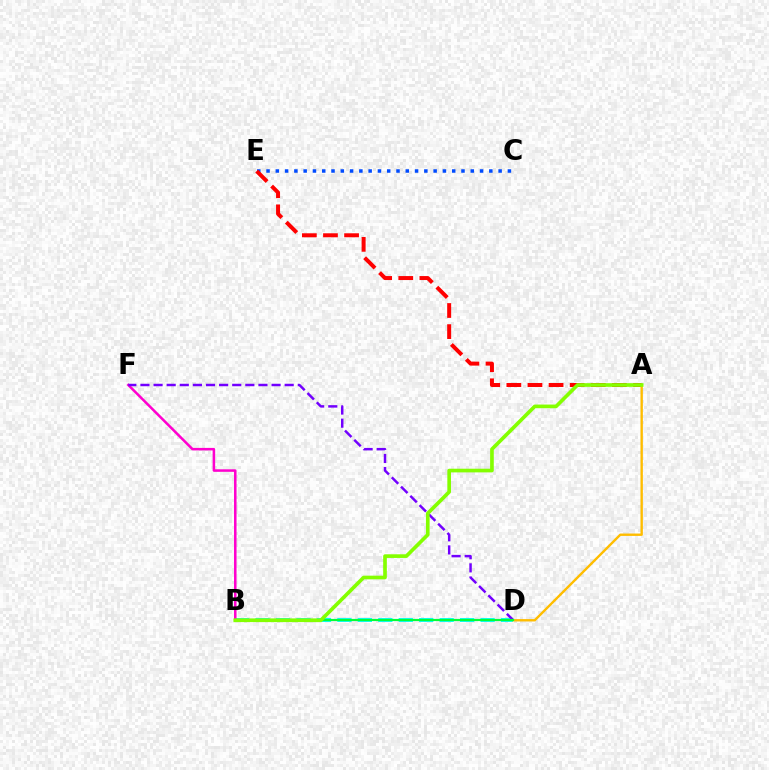{('C', 'E'): [{'color': '#004bff', 'line_style': 'dotted', 'thickness': 2.52}], ('B', 'D'): [{'color': '#00fff6', 'line_style': 'dashed', 'thickness': 2.78}, {'color': '#00ff39', 'line_style': 'solid', 'thickness': 1.57}], ('A', 'E'): [{'color': '#ff0000', 'line_style': 'dashed', 'thickness': 2.87}], ('B', 'F'): [{'color': '#ff00cf', 'line_style': 'solid', 'thickness': 1.82}], ('A', 'D'): [{'color': '#ffbd00', 'line_style': 'solid', 'thickness': 1.72}], ('D', 'F'): [{'color': '#7200ff', 'line_style': 'dashed', 'thickness': 1.78}], ('A', 'B'): [{'color': '#84ff00', 'line_style': 'solid', 'thickness': 2.64}]}